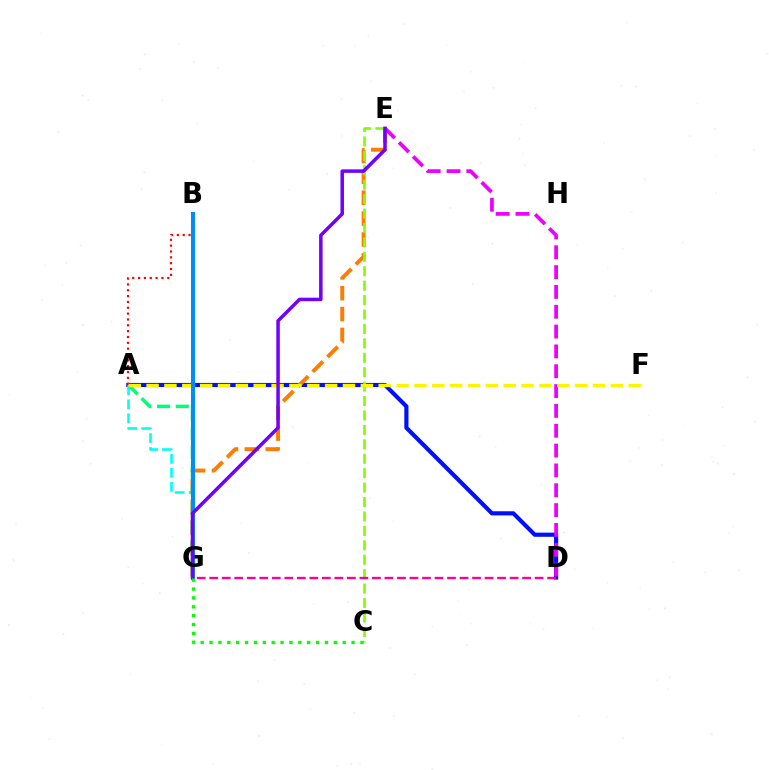{('A', 'D'): [{'color': '#0010ff', 'line_style': 'solid', 'thickness': 2.99}], ('A', 'G'): [{'color': '#00fff6', 'line_style': 'dashed', 'thickness': 1.89}, {'color': '#00ff74', 'line_style': 'dashed', 'thickness': 2.55}], ('E', 'G'): [{'color': '#ff7c00', 'line_style': 'dashed', 'thickness': 2.84}, {'color': '#7200ff', 'line_style': 'solid', 'thickness': 2.53}], ('D', 'E'): [{'color': '#ee00ff', 'line_style': 'dashed', 'thickness': 2.69}], ('C', 'E'): [{'color': '#84ff00', 'line_style': 'dashed', 'thickness': 1.96}], ('A', 'B'): [{'color': '#ff0000', 'line_style': 'dotted', 'thickness': 1.59}], ('A', 'F'): [{'color': '#fcf500', 'line_style': 'dashed', 'thickness': 2.43}], ('B', 'G'): [{'color': '#008cff', 'line_style': 'solid', 'thickness': 2.9}], ('C', 'G'): [{'color': '#08ff00', 'line_style': 'dotted', 'thickness': 2.41}], ('D', 'G'): [{'color': '#ff0094', 'line_style': 'dashed', 'thickness': 1.7}]}